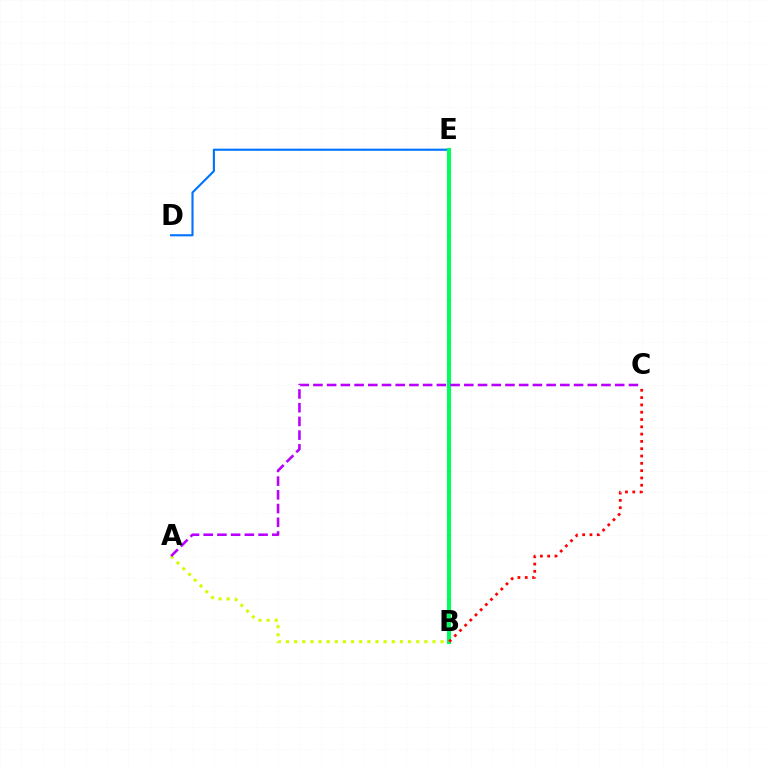{('D', 'E'): [{'color': '#0074ff', 'line_style': 'solid', 'thickness': 1.54}], ('A', 'B'): [{'color': '#d1ff00', 'line_style': 'dotted', 'thickness': 2.21}], ('B', 'E'): [{'color': '#00ff5c', 'line_style': 'solid', 'thickness': 2.94}], ('A', 'C'): [{'color': '#b900ff', 'line_style': 'dashed', 'thickness': 1.86}], ('B', 'C'): [{'color': '#ff0000', 'line_style': 'dotted', 'thickness': 1.98}]}